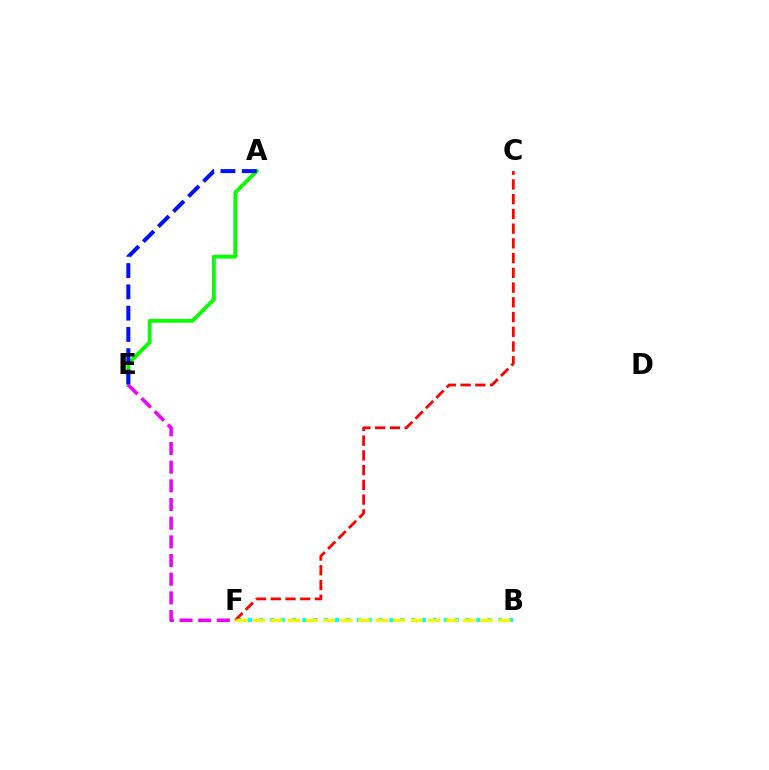{('B', 'F'): [{'color': '#00fff6', 'line_style': 'dotted', 'thickness': 2.95}, {'color': '#fcf500', 'line_style': 'dashed', 'thickness': 2.38}], ('A', 'E'): [{'color': '#08ff00', 'line_style': 'solid', 'thickness': 2.74}, {'color': '#0010ff', 'line_style': 'dashed', 'thickness': 2.89}], ('C', 'F'): [{'color': '#ff0000', 'line_style': 'dashed', 'thickness': 2.0}], ('E', 'F'): [{'color': '#ee00ff', 'line_style': 'dashed', 'thickness': 2.54}]}